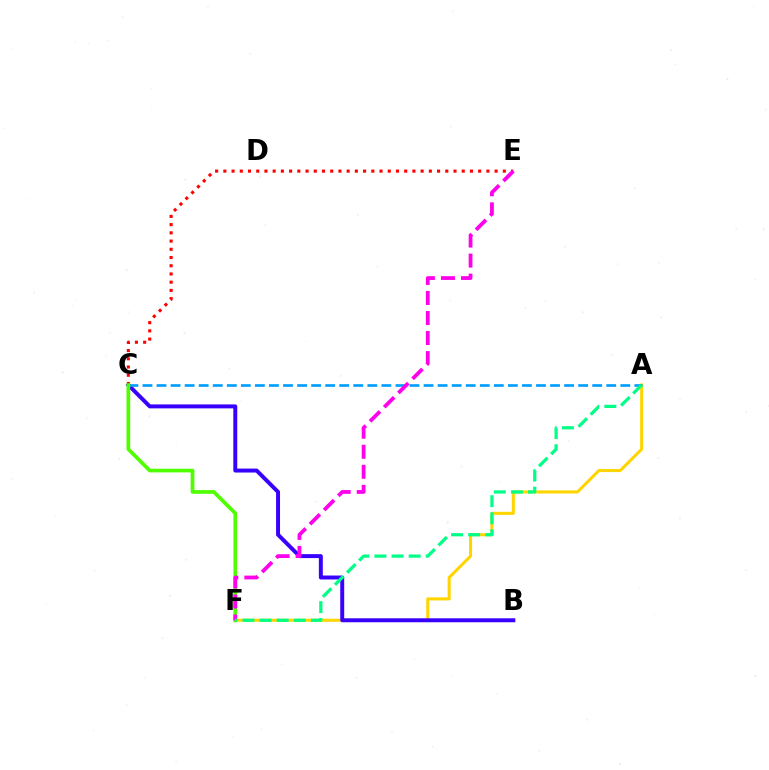{('A', 'F'): [{'color': '#ffd500', 'line_style': 'solid', 'thickness': 2.2}, {'color': '#00ff86', 'line_style': 'dashed', 'thickness': 2.32}], ('B', 'C'): [{'color': '#3700ff', 'line_style': 'solid', 'thickness': 2.85}], ('C', 'E'): [{'color': '#ff0000', 'line_style': 'dotted', 'thickness': 2.23}], ('A', 'C'): [{'color': '#009eff', 'line_style': 'dashed', 'thickness': 1.91}], ('C', 'F'): [{'color': '#4fff00', 'line_style': 'solid', 'thickness': 2.66}], ('E', 'F'): [{'color': '#ff00ed', 'line_style': 'dashed', 'thickness': 2.72}]}